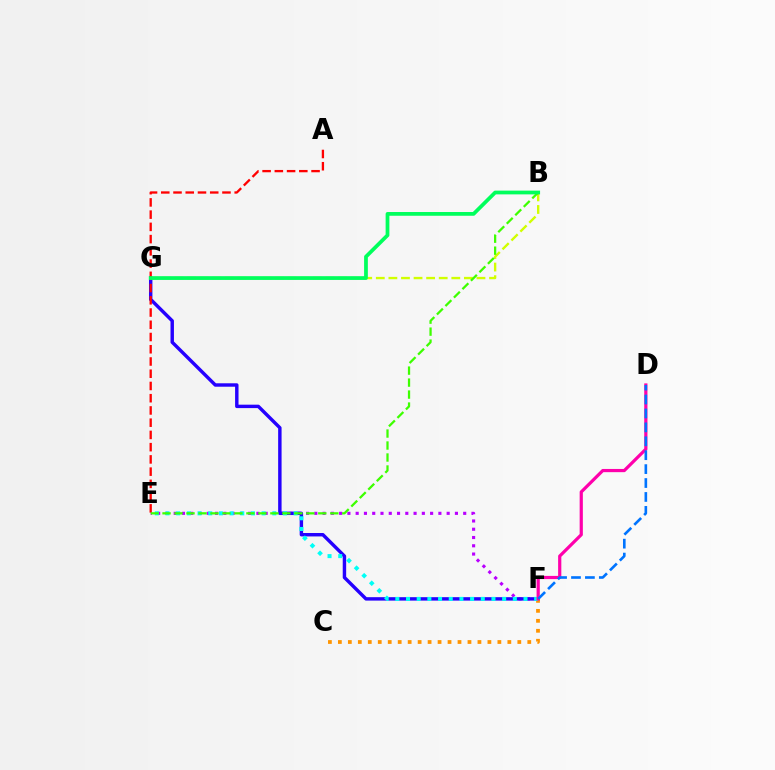{('E', 'F'): [{'color': '#b900ff', 'line_style': 'dotted', 'thickness': 2.25}, {'color': '#00fff6', 'line_style': 'dotted', 'thickness': 2.9}], ('F', 'G'): [{'color': '#2500ff', 'line_style': 'solid', 'thickness': 2.47}], ('C', 'F'): [{'color': '#ff9400', 'line_style': 'dotted', 'thickness': 2.71}], ('B', 'G'): [{'color': '#d1ff00', 'line_style': 'dashed', 'thickness': 1.71}, {'color': '#00ff5c', 'line_style': 'solid', 'thickness': 2.7}], ('A', 'E'): [{'color': '#ff0000', 'line_style': 'dashed', 'thickness': 1.66}], ('B', 'E'): [{'color': '#3dff00', 'line_style': 'dashed', 'thickness': 1.63}], ('D', 'F'): [{'color': '#ff00ac', 'line_style': 'solid', 'thickness': 2.31}, {'color': '#0074ff', 'line_style': 'dashed', 'thickness': 1.89}]}